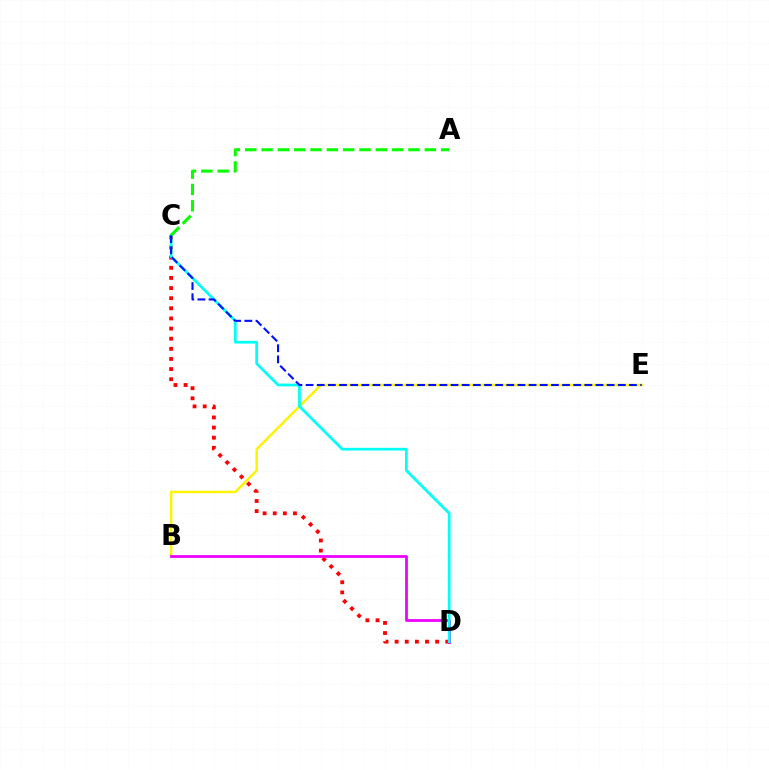{('B', 'E'): [{'color': '#fcf500', 'line_style': 'solid', 'thickness': 1.77}], ('C', 'D'): [{'color': '#ff0000', 'line_style': 'dotted', 'thickness': 2.75}, {'color': '#00fff6', 'line_style': 'solid', 'thickness': 1.97}], ('B', 'D'): [{'color': '#ee00ff', 'line_style': 'solid', 'thickness': 2.0}], ('A', 'C'): [{'color': '#08ff00', 'line_style': 'dashed', 'thickness': 2.22}], ('C', 'E'): [{'color': '#0010ff', 'line_style': 'dashed', 'thickness': 1.51}]}